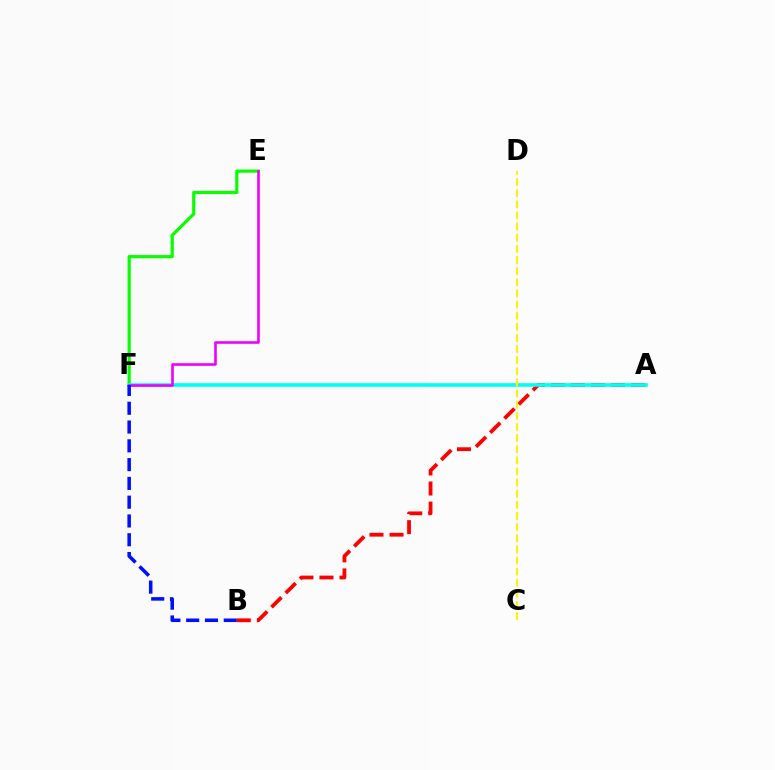{('A', 'B'): [{'color': '#ff0000', 'line_style': 'dashed', 'thickness': 2.72}], ('E', 'F'): [{'color': '#08ff00', 'line_style': 'solid', 'thickness': 2.29}, {'color': '#ee00ff', 'line_style': 'solid', 'thickness': 1.89}], ('A', 'F'): [{'color': '#00fff6', 'line_style': 'solid', 'thickness': 2.62}], ('C', 'D'): [{'color': '#fcf500', 'line_style': 'dashed', 'thickness': 1.51}], ('B', 'F'): [{'color': '#0010ff', 'line_style': 'dashed', 'thickness': 2.55}]}